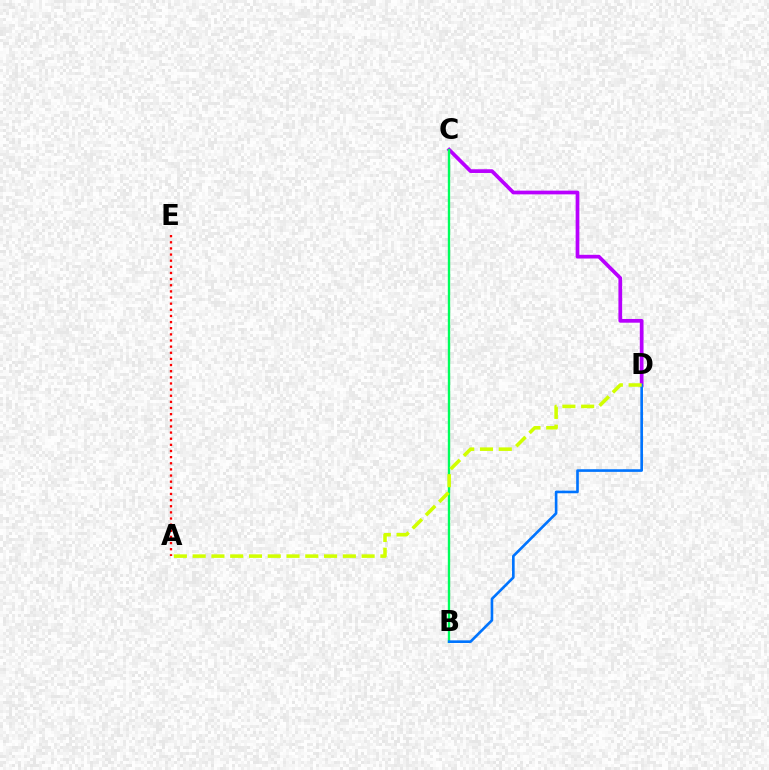{('C', 'D'): [{'color': '#b900ff', 'line_style': 'solid', 'thickness': 2.67}], ('B', 'C'): [{'color': '#00ff5c', 'line_style': 'solid', 'thickness': 1.7}], ('B', 'D'): [{'color': '#0074ff', 'line_style': 'solid', 'thickness': 1.9}], ('A', 'D'): [{'color': '#d1ff00', 'line_style': 'dashed', 'thickness': 2.55}], ('A', 'E'): [{'color': '#ff0000', 'line_style': 'dotted', 'thickness': 1.67}]}